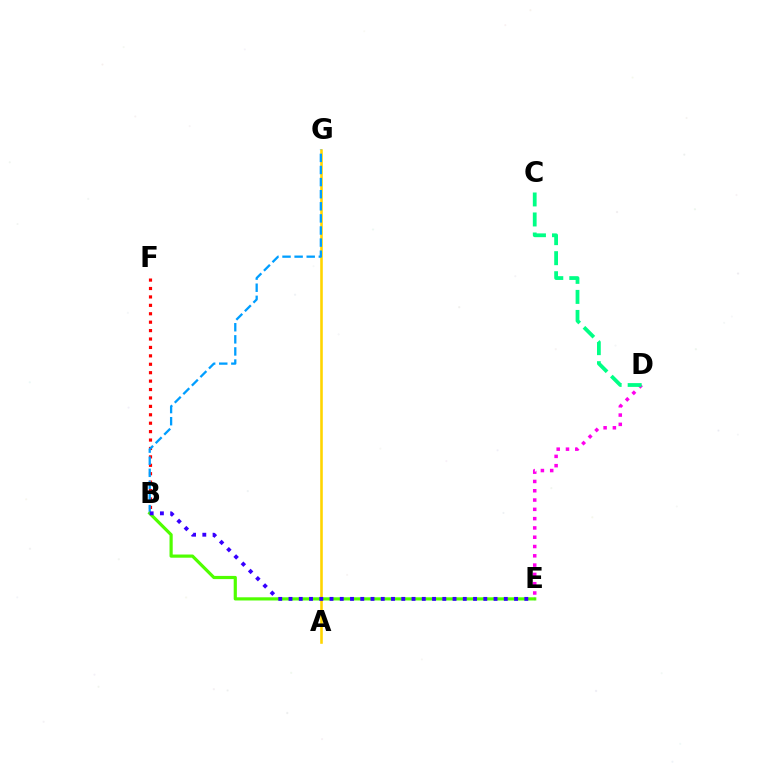{('D', 'E'): [{'color': '#ff00ed', 'line_style': 'dotted', 'thickness': 2.53}], ('A', 'G'): [{'color': '#ffd500', 'line_style': 'solid', 'thickness': 1.86}], ('B', 'F'): [{'color': '#ff0000', 'line_style': 'dotted', 'thickness': 2.29}], ('B', 'G'): [{'color': '#009eff', 'line_style': 'dashed', 'thickness': 1.64}], ('B', 'E'): [{'color': '#4fff00', 'line_style': 'solid', 'thickness': 2.29}, {'color': '#3700ff', 'line_style': 'dotted', 'thickness': 2.79}], ('C', 'D'): [{'color': '#00ff86', 'line_style': 'dashed', 'thickness': 2.72}]}